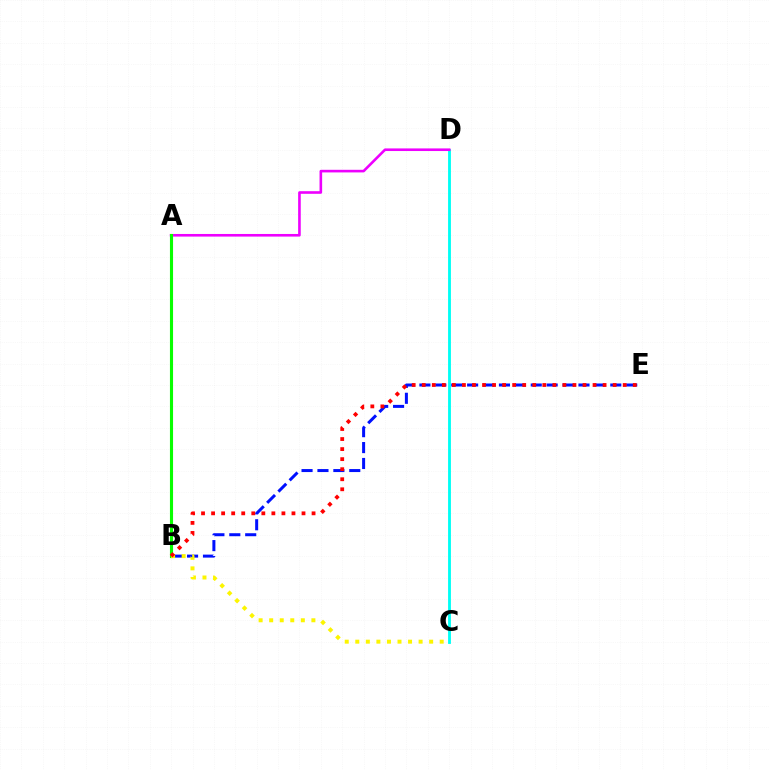{('C', 'D'): [{'color': '#00fff6', 'line_style': 'solid', 'thickness': 2.05}], ('A', 'D'): [{'color': '#ee00ff', 'line_style': 'solid', 'thickness': 1.88}], ('B', 'E'): [{'color': '#0010ff', 'line_style': 'dashed', 'thickness': 2.16}, {'color': '#ff0000', 'line_style': 'dotted', 'thickness': 2.73}], ('A', 'B'): [{'color': '#08ff00', 'line_style': 'solid', 'thickness': 2.24}], ('B', 'C'): [{'color': '#fcf500', 'line_style': 'dotted', 'thickness': 2.87}]}